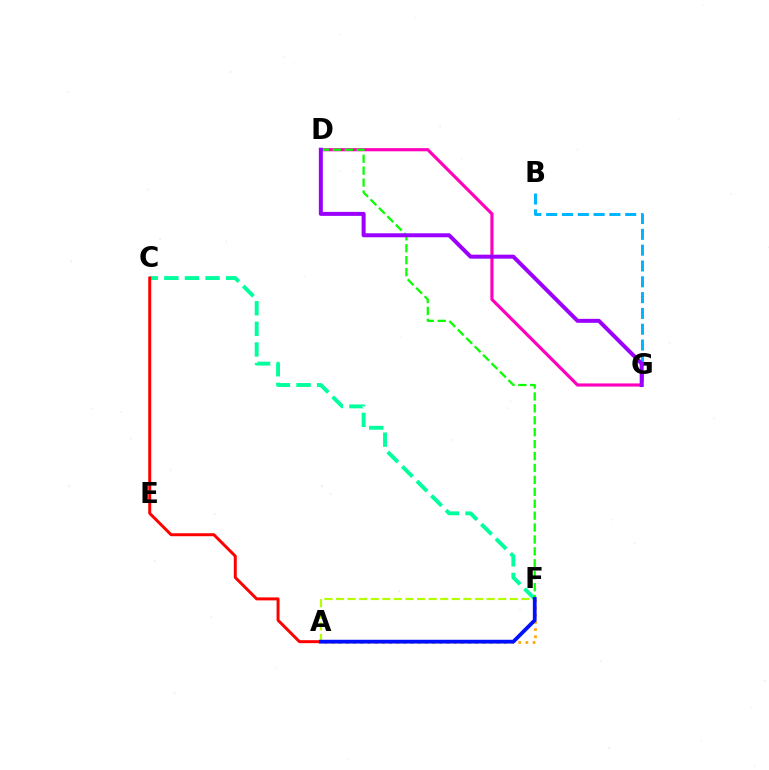{('C', 'F'): [{'color': '#00ff9d', 'line_style': 'dashed', 'thickness': 2.8}], ('A', 'F'): [{'color': '#ffa500', 'line_style': 'dotted', 'thickness': 1.95}, {'color': '#b3ff00', 'line_style': 'dashed', 'thickness': 1.57}, {'color': '#0010ff', 'line_style': 'solid', 'thickness': 2.72}], ('D', 'G'): [{'color': '#ff00bd', 'line_style': 'solid', 'thickness': 2.27}, {'color': '#9b00ff', 'line_style': 'solid', 'thickness': 2.87}], ('D', 'F'): [{'color': '#08ff00', 'line_style': 'dashed', 'thickness': 1.62}], ('A', 'C'): [{'color': '#ff0000', 'line_style': 'solid', 'thickness': 2.14}], ('B', 'G'): [{'color': '#00b5ff', 'line_style': 'dashed', 'thickness': 2.15}]}